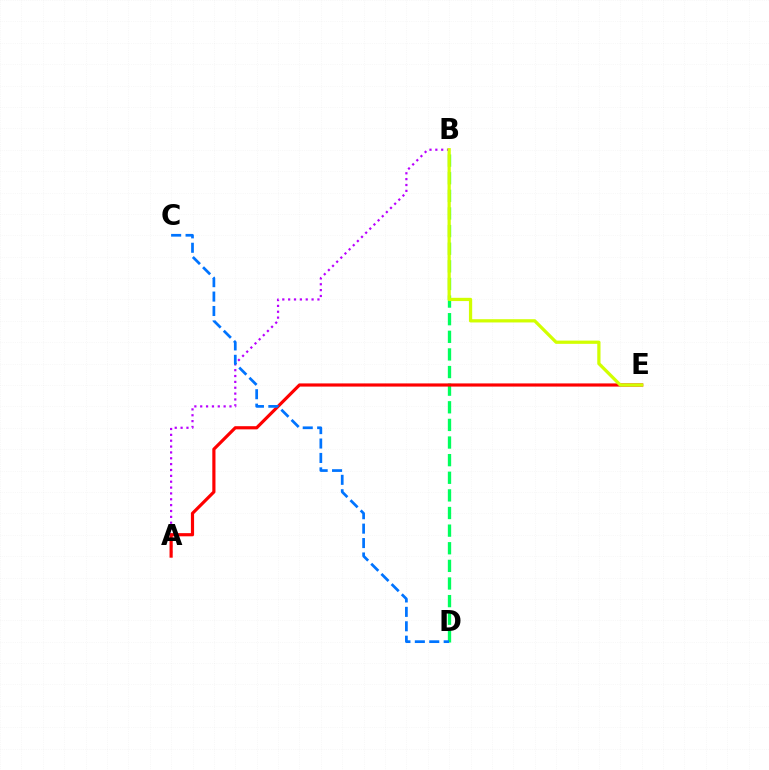{('A', 'B'): [{'color': '#b900ff', 'line_style': 'dotted', 'thickness': 1.59}], ('B', 'D'): [{'color': '#00ff5c', 'line_style': 'dashed', 'thickness': 2.39}], ('A', 'E'): [{'color': '#ff0000', 'line_style': 'solid', 'thickness': 2.28}], ('C', 'D'): [{'color': '#0074ff', 'line_style': 'dashed', 'thickness': 1.96}], ('B', 'E'): [{'color': '#d1ff00', 'line_style': 'solid', 'thickness': 2.34}]}